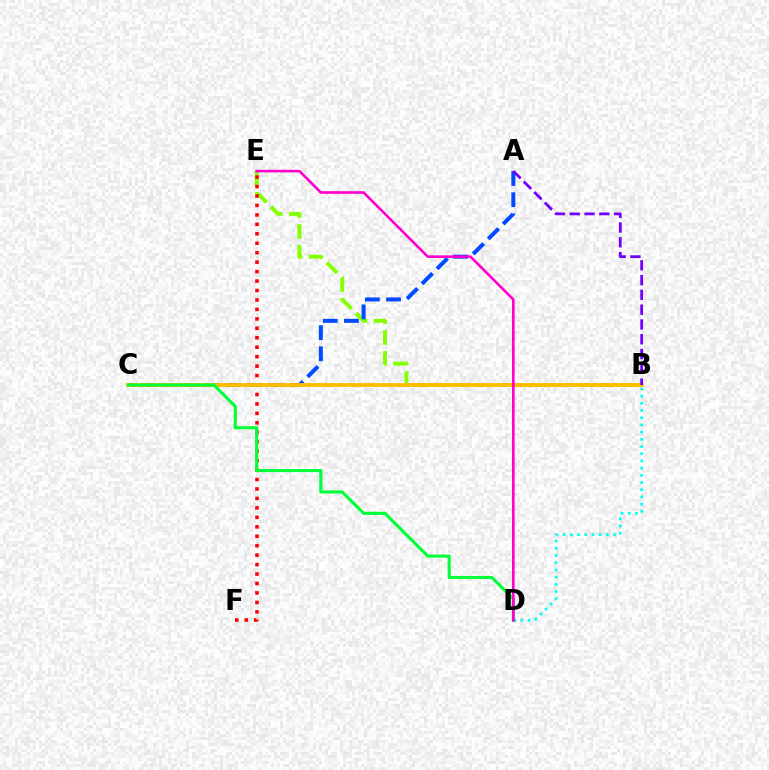{('B', 'D'): [{'color': '#00fff6', 'line_style': 'dotted', 'thickness': 1.96}], ('B', 'E'): [{'color': '#84ff00', 'line_style': 'dashed', 'thickness': 2.83}], ('E', 'F'): [{'color': '#ff0000', 'line_style': 'dotted', 'thickness': 2.57}], ('A', 'C'): [{'color': '#004bff', 'line_style': 'dashed', 'thickness': 2.88}], ('B', 'C'): [{'color': '#ffbd00', 'line_style': 'solid', 'thickness': 2.76}], ('A', 'B'): [{'color': '#7200ff', 'line_style': 'dashed', 'thickness': 2.01}], ('C', 'D'): [{'color': '#00ff39', 'line_style': 'solid', 'thickness': 2.23}], ('D', 'E'): [{'color': '#ff00cf', 'line_style': 'solid', 'thickness': 1.9}]}